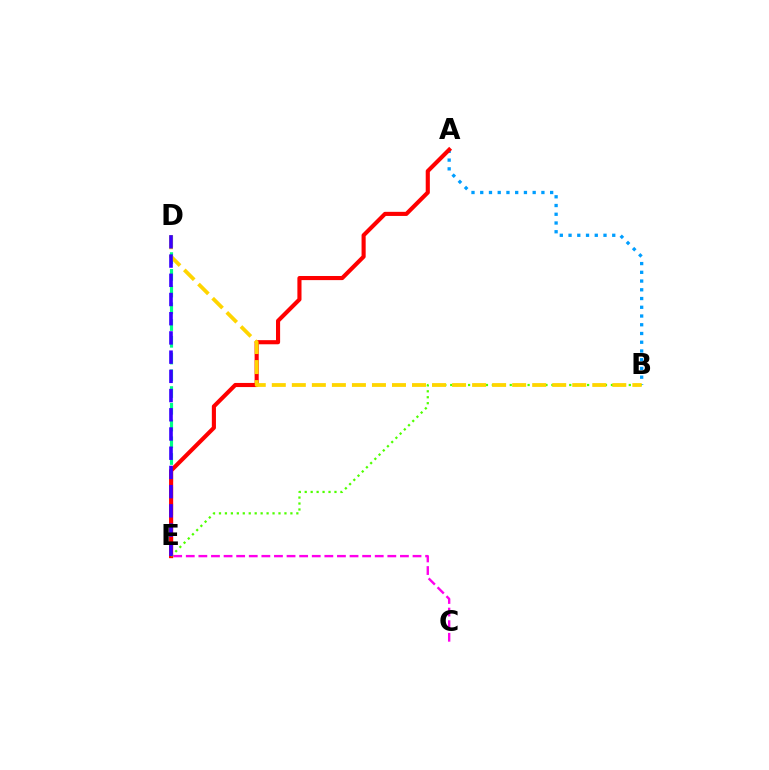{('A', 'B'): [{'color': '#009eff', 'line_style': 'dotted', 'thickness': 2.37}], ('C', 'E'): [{'color': '#ff00ed', 'line_style': 'dashed', 'thickness': 1.71}], ('D', 'E'): [{'color': '#00ff86', 'line_style': 'dashed', 'thickness': 2.27}, {'color': '#3700ff', 'line_style': 'dashed', 'thickness': 2.61}], ('A', 'E'): [{'color': '#ff0000', 'line_style': 'solid', 'thickness': 2.96}], ('B', 'E'): [{'color': '#4fff00', 'line_style': 'dotted', 'thickness': 1.62}], ('B', 'D'): [{'color': '#ffd500', 'line_style': 'dashed', 'thickness': 2.72}]}